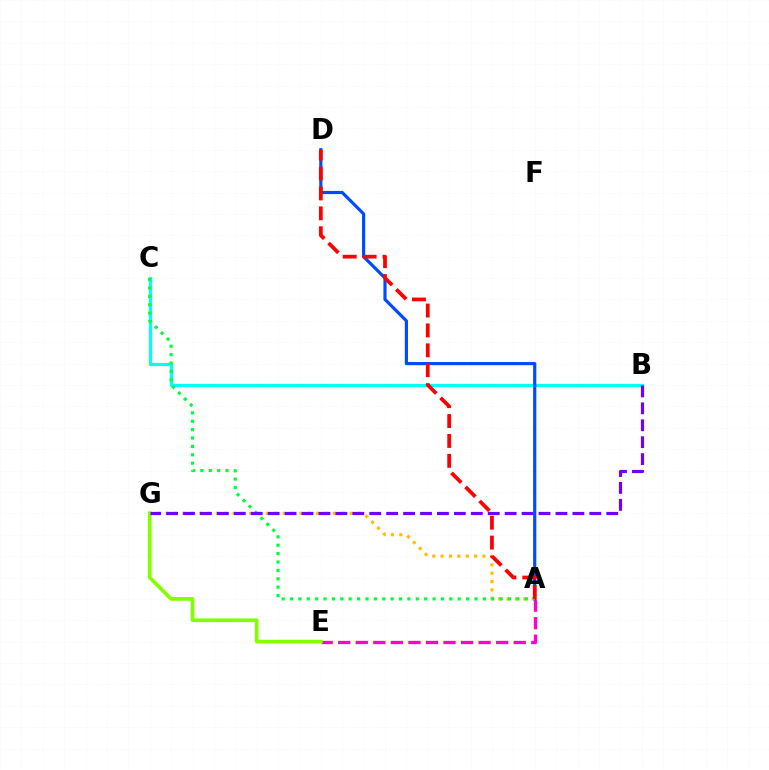{('A', 'G'): [{'color': '#ffbd00', 'line_style': 'dotted', 'thickness': 2.27}], ('A', 'E'): [{'color': '#ff00cf', 'line_style': 'dashed', 'thickness': 2.38}], ('B', 'C'): [{'color': '#00fff6', 'line_style': 'solid', 'thickness': 2.3}], ('A', 'D'): [{'color': '#004bff', 'line_style': 'solid', 'thickness': 2.28}, {'color': '#ff0000', 'line_style': 'dashed', 'thickness': 2.7}], ('A', 'C'): [{'color': '#00ff39', 'line_style': 'dotted', 'thickness': 2.28}], ('E', 'G'): [{'color': '#84ff00', 'line_style': 'solid', 'thickness': 2.66}], ('B', 'G'): [{'color': '#7200ff', 'line_style': 'dashed', 'thickness': 2.3}]}